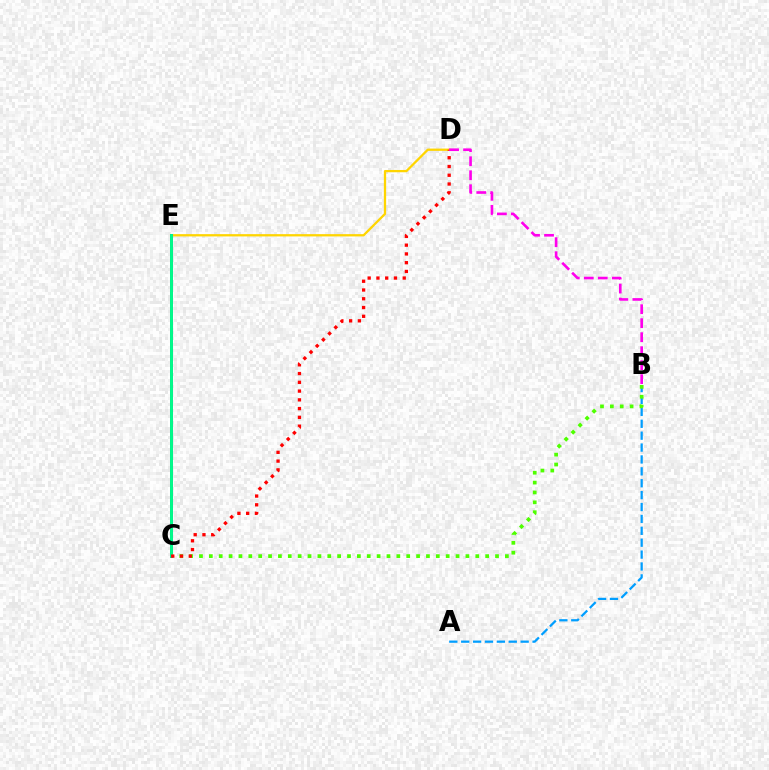{('D', 'E'): [{'color': '#ffd500', 'line_style': 'solid', 'thickness': 1.64}], ('A', 'B'): [{'color': '#009eff', 'line_style': 'dashed', 'thickness': 1.62}], ('B', 'C'): [{'color': '#4fff00', 'line_style': 'dotted', 'thickness': 2.68}], ('C', 'E'): [{'color': '#3700ff', 'line_style': 'solid', 'thickness': 1.99}, {'color': '#00ff86', 'line_style': 'solid', 'thickness': 2.08}], ('C', 'D'): [{'color': '#ff0000', 'line_style': 'dotted', 'thickness': 2.38}], ('B', 'D'): [{'color': '#ff00ed', 'line_style': 'dashed', 'thickness': 1.9}]}